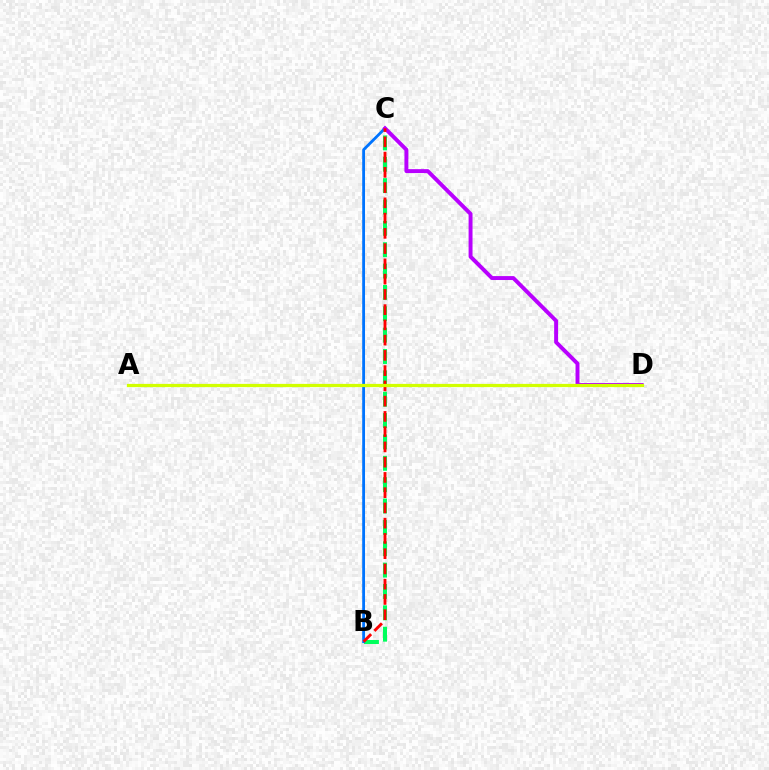{('B', 'C'): [{'color': '#00ff5c', 'line_style': 'dashed', 'thickness': 2.9}, {'color': '#0074ff', 'line_style': 'solid', 'thickness': 2.02}, {'color': '#ff0000', 'line_style': 'dashed', 'thickness': 2.07}], ('C', 'D'): [{'color': '#b900ff', 'line_style': 'solid', 'thickness': 2.83}], ('A', 'D'): [{'color': '#d1ff00', 'line_style': 'solid', 'thickness': 2.32}]}